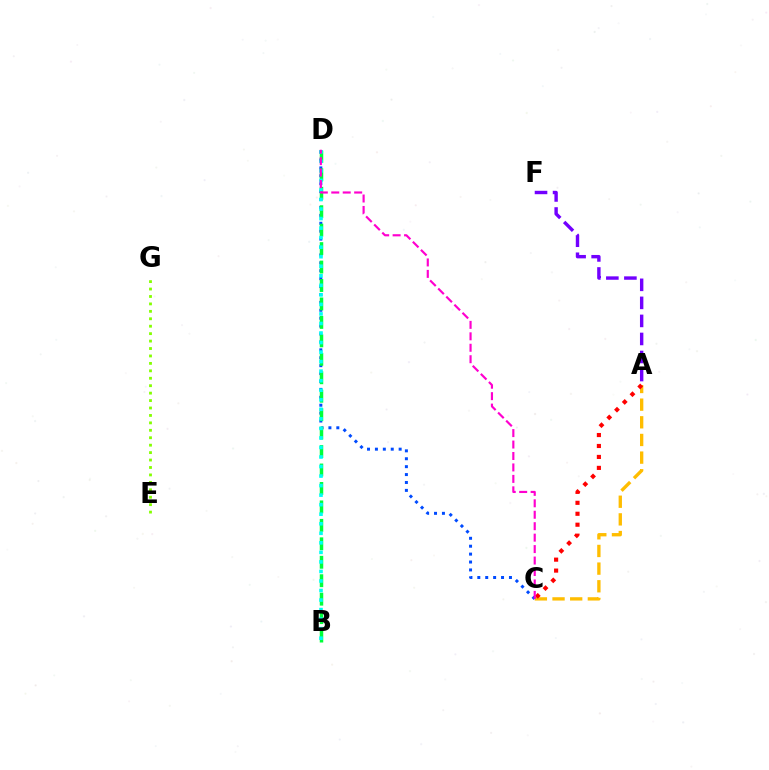{('A', 'C'): [{'color': '#ffbd00', 'line_style': 'dashed', 'thickness': 2.4}, {'color': '#ff0000', 'line_style': 'dotted', 'thickness': 2.97}], ('C', 'D'): [{'color': '#004bff', 'line_style': 'dotted', 'thickness': 2.15}, {'color': '#ff00cf', 'line_style': 'dashed', 'thickness': 1.56}], ('B', 'D'): [{'color': '#00ff39', 'line_style': 'dashed', 'thickness': 2.51}, {'color': '#00fff6', 'line_style': 'dotted', 'thickness': 2.59}], ('E', 'G'): [{'color': '#84ff00', 'line_style': 'dotted', 'thickness': 2.02}], ('A', 'F'): [{'color': '#7200ff', 'line_style': 'dashed', 'thickness': 2.45}]}